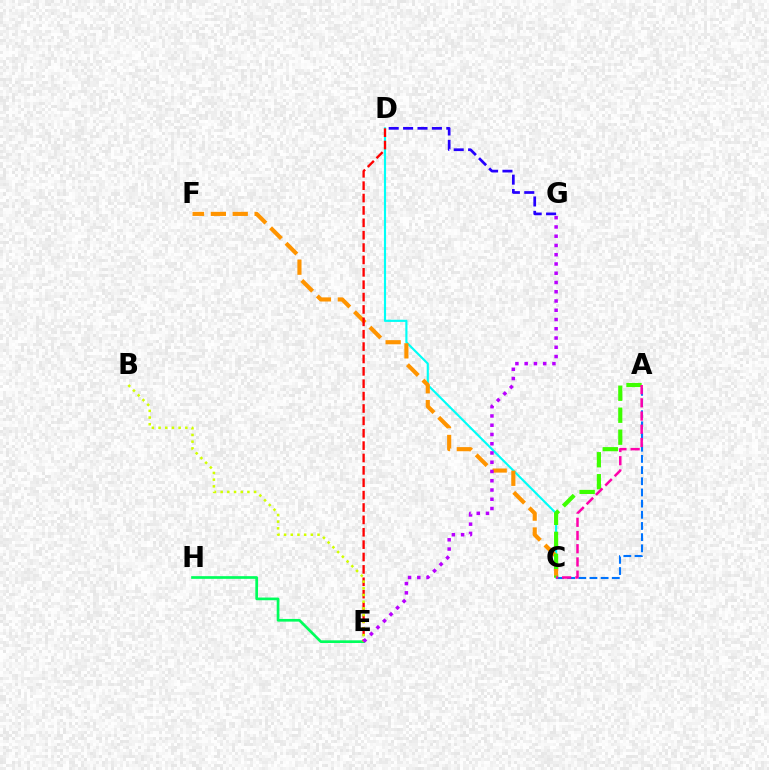{('A', 'C'): [{'color': '#0074ff', 'line_style': 'dashed', 'thickness': 1.52}, {'color': '#3dff00', 'line_style': 'dashed', 'thickness': 2.98}, {'color': '#ff00ac', 'line_style': 'dashed', 'thickness': 1.8}], ('C', 'D'): [{'color': '#00fff6', 'line_style': 'solid', 'thickness': 1.54}], ('E', 'H'): [{'color': '#00ff5c', 'line_style': 'solid', 'thickness': 1.93}], ('C', 'F'): [{'color': '#ff9400', 'line_style': 'dashed', 'thickness': 2.97}], ('D', 'E'): [{'color': '#ff0000', 'line_style': 'dashed', 'thickness': 1.68}], ('B', 'E'): [{'color': '#d1ff00', 'line_style': 'dotted', 'thickness': 1.82}], ('E', 'G'): [{'color': '#b900ff', 'line_style': 'dotted', 'thickness': 2.51}], ('D', 'G'): [{'color': '#2500ff', 'line_style': 'dashed', 'thickness': 1.96}]}